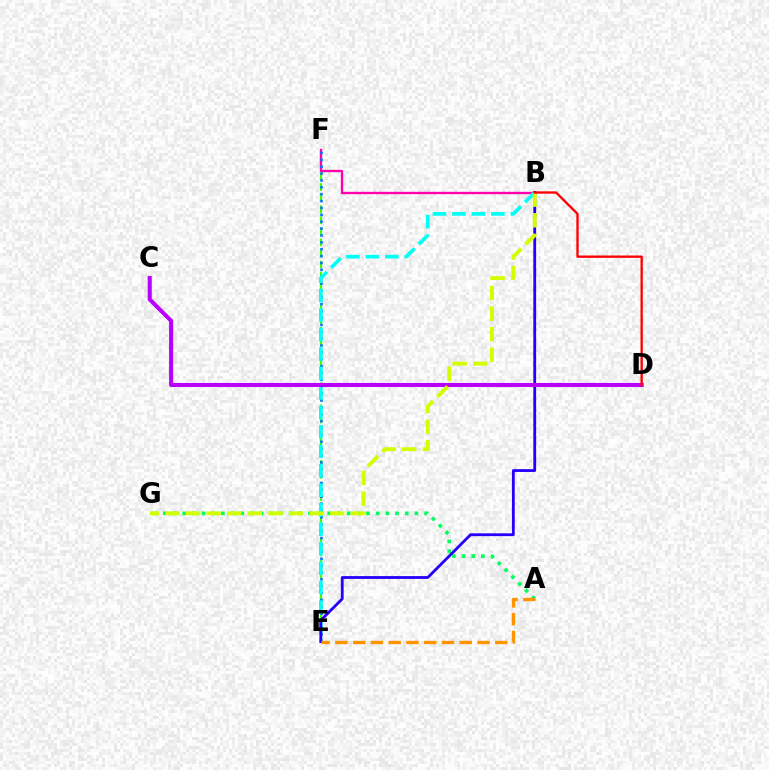{('E', 'F'): [{'color': '#3dff00', 'line_style': 'dashed', 'thickness': 1.5}, {'color': '#0074ff', 'line_style': 'dotted', 'thickness': 1.87}], ('A', 'G'): [{'color': '#00ff5c', 'line_style': 'dotted', 'thickness': 2.63}], ('B', 'F'): [{'color': '#ff00ac', 'line_style': 'solid', 'thickness': 1.69}], ('B', 'E'): [{'color': '#00fff6', 'line_style': 'dashed', 'thickness': 2.65}, {'color': '#2500ff', 'line_style': 'solid', 'thickness': 2.03}], ('A', 'E'): [{'color': '#ff9400', 'line_style': 'dashed', 'thickness': 2.41}], ('C', 'D'): [{'color': '#b900ff', 'line_style': 'solid', 'thickness': 2.93}], ('B', 'G'): [{'color': '#d1ff00', 'line_style': 'dashed', 'thickness': 2.8}], ('B', 'D'): [{'color': '#ff0000', 'line_style': 'solid', 'thickness': 1.68}]}